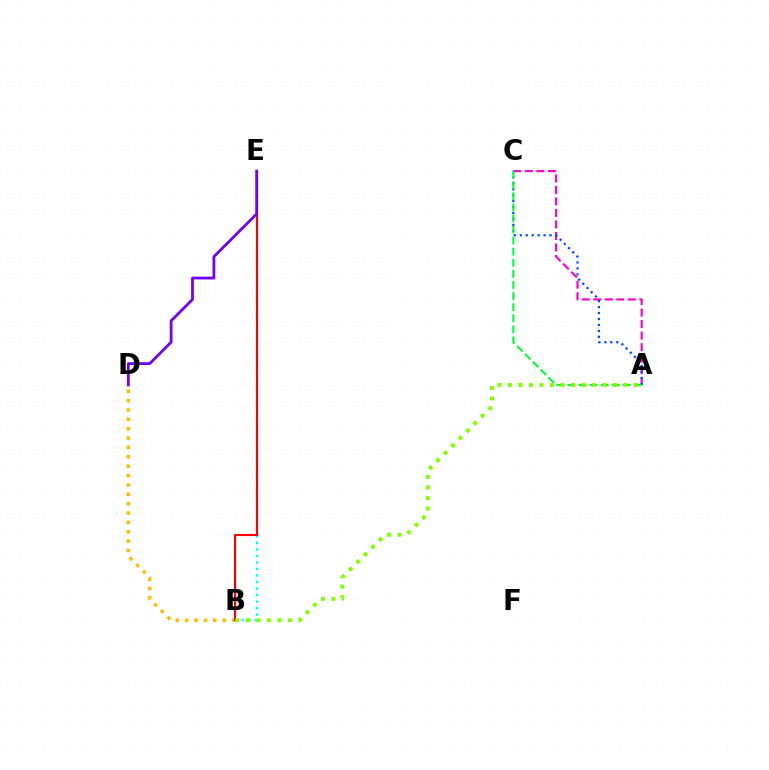{('A', 'C'): [{'color': '#ff00cf', 'line_style': 'dashed', 'thickness': 1.56}, {'color': '#004bff', 'line_style': 'dotted', 'thickness': 1.62}, {'color': '#00ff39', 'line_style': 'dashed', 'thickness': 1.51}], ('B', 'D'): [{'color': '#ffbd00', 'line_style': 'dotted', 'thickness': 2.55}], ('B', 'E'): [{'color': '#00fff6', 'line_style': 'dotted', 'thickness': 1.77}, {'color': '#ff0000', 'line_style': 'solid', 'thickness': 1.53}], ('A', 'B'): [{'color': '#84ff00', 'line_style': 'dotted', 'thickness': 2.85}], ('D', 'E'): [{'color': '#7200ff', 'line_style': 'solid', 'thickness': 2.0}]}